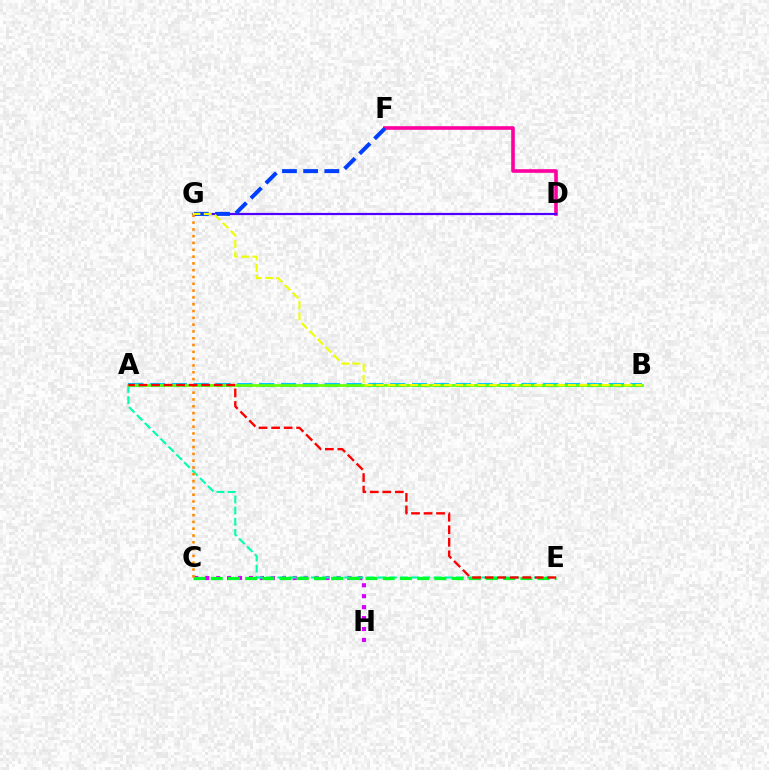{('D', 'F'): [{'color': '#ff00a0', 'line_style': 'solid', 'thickness': 2.6}], ('C', 'H'): [{'color': '#d600ff', 'line_style': 'dotted', 'thickness': 2.97}], ('A', 'E'): [{'color': '#00ffaf', 'line_style': 'dashed', 'thickness': 1.52}, {'color': '#ff0000', 'line_style': 'dashed', 'thickness': 1.7}], ('A', 'B'): [{'color': '#00c7ff', 'line_style': 'dashed', 'thickness': 2.97}, {'color': '#66ff00', 'line_style': 'solid', 'thickness': 1.94}], ('D', 'G'): [{'color': '#4f00ff', 'line_style': 'solid', 'thickness': 1.59}], ('F', 'G'): [{'color': '#003fff', 'line_style': 'dashed', 'thickness': 2.88}], ('C', 'E'): [{'color': '#00ff27', 'line_style': 'dashed', 'thickness': 2.34}], ('C', 'G'): [{'color': '#ff8800', 'line_style': 'dotted', 'thickness': 1.85}], ('B', 'G'): [{'color': '#eeff00', 'line_style': 'dashed', 'thickness': 1.53}]}